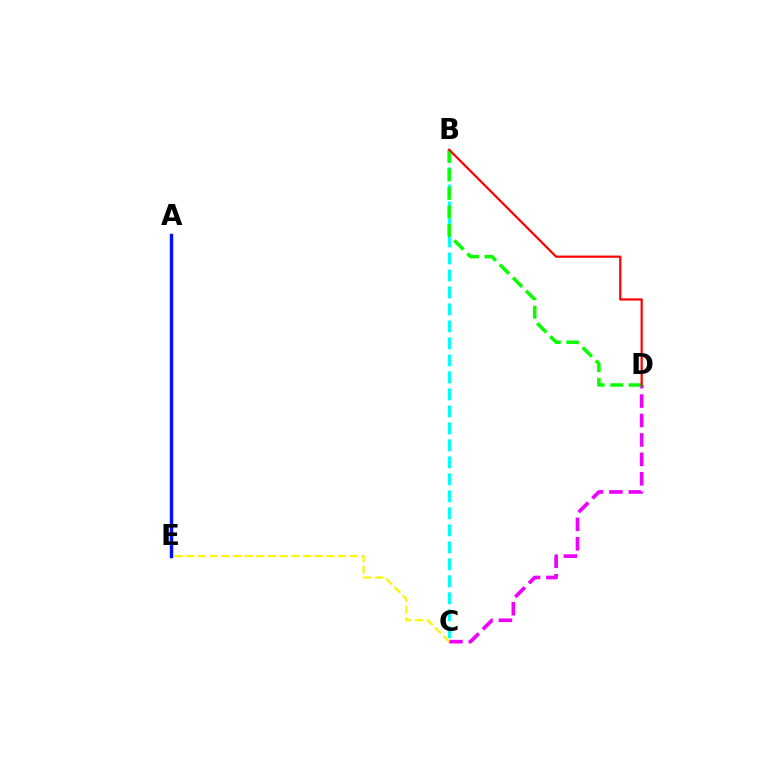{('B', 'C'): [{'color': '#00fff6', 'line_style': 'dashed', 'thickness': 2.31}], ('A', 'E'): [{'color': '#0010ff', 'line_style': 'solid', 'thickness': 2.47}], ('C', 'D'): [{'color': '#ee00ff', 'line_style': 'dashed', 'thickness': 2.64}], ('C', 'E'): [{'color': '#fcf500', 'line_style': 'dashed', 'thickness': 1.59}], ('B', 'D'): [{'color': '#08ff00', 'line_style': 'dashed', 'thickness': 2.52}, {'color': '#ff0000', 'line_style': 'solid', 'thickness': 1.6}]}